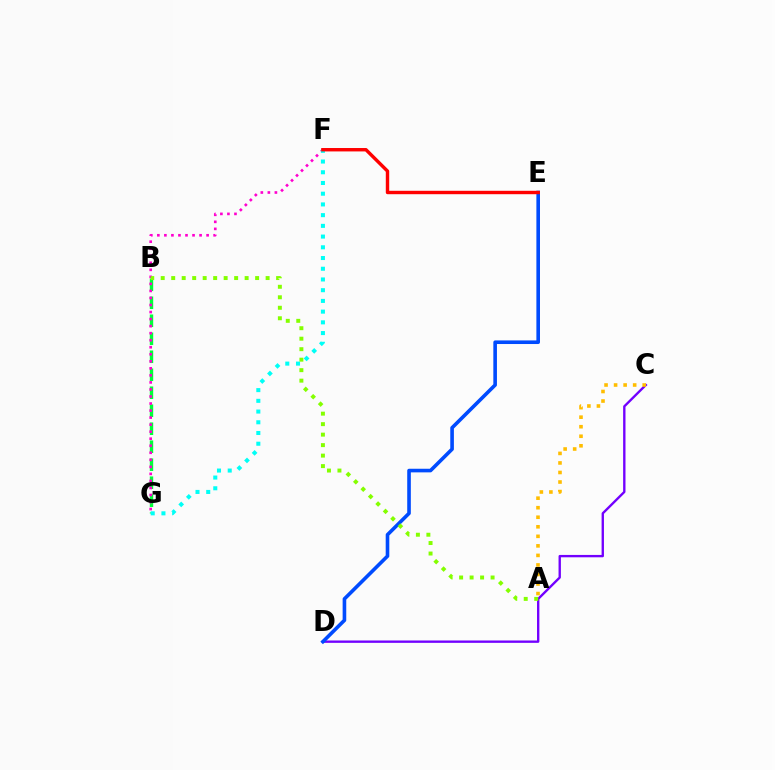{('B', 'G'): [{'color': '#00ff39', 'line_style': 'dashed', 'thickness': 2.44}], ('F', 'G'): [{'color': '#ff00cf', 'line_style': 'dotted', 'thickness': 1.91}, {'color': '#00fff6', 'line_style': 'dotted', 'thickness': 2.91}], ('C', 'D'): [{'color': '#7200ff', 'line_style': 'solid', 'thickness': 1.7}], ('D', 'E'): [{'color': '#004bff', 'line_style': 'solid', 'thickness': 2.6}], ('A', 'C'): [{'color': '#ffbd00', 'line_style': 'dotted', 'thickness': 2.59}], ('E', 'F'): [{'color': '#ff0000', 'line_style': 'solid', 'thickness': 2.45}], ('A', 'B'): [{'color': '#84ff00', 'line_style': 'dotted', 'thickness': 2.85}]}